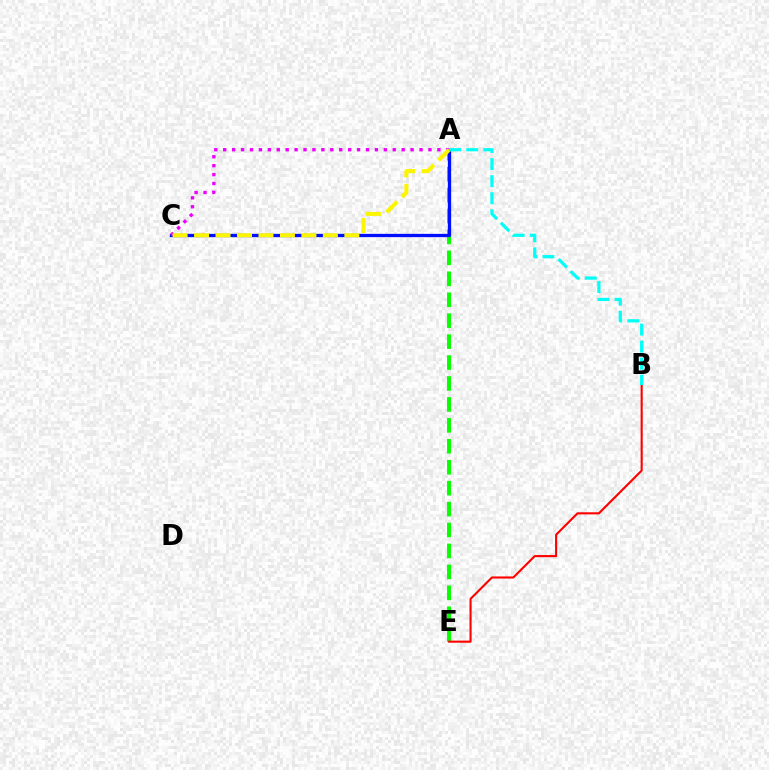{('A', 'E'): [{'color': '#08ff00', 'line_style': 'dashed', 'thickness': 2.84}], ('B', 'E'): [{'color': '#ff0000', 'line_style': 'solid', 'thickness': 1.52}], ('A', 'C'): [{'color': '#0010ff', 'line_style': 'solid', 'thickness': 2.38}, {'color': '#ee00ff', 'line_style': 'dotted', 'thickness': 2.42}, {'color': '#fcf500', 'line_style': 'dashed', 'thickness': 2.92}], ('A', 'B'): [{'color': '#00fff6', 'line_style': 'dashed', 'thickness': 2.32}]}